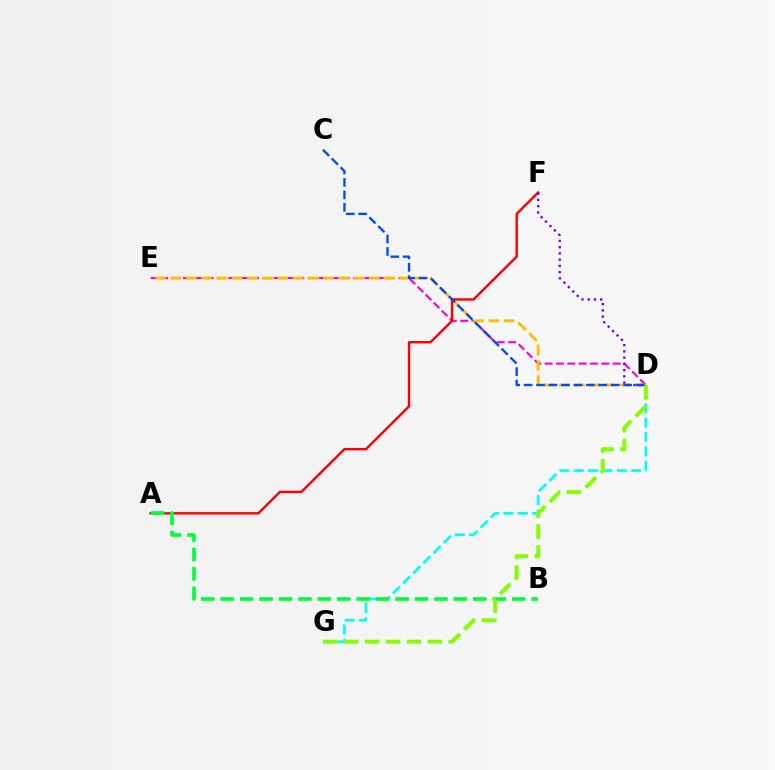{('D', 'E'): [{'color': '#ff00cf', 'line_style': 'dashed', 'thickness': 1.54}, {'color': '#ffbd00', 'line_style': 'dashed', 'thickness': 2.07}], ('A', 'F'): [{'color': '#ff0000', 'line_style': 'solid', 'thickness': 1.75}], ('D', 'F'): [{'color': '#7200ff', 'line_style': 'dotted', 'thickness': 1.7}], ('D', 'G'): [{'color': '#00fff6', 'line_style': 'dashed', 'thickness': 1.95}, {'color': '#84ff00', 'line_style': 'dashed', 'thickness': 2.84}], ('A', 'B'): [{'color': '#00ff39', 'line_style': 'dashed', 'thickness': 2.64}], ('C', 'D'): [{'color': '#004bff', 'line_style': 'dashed', 'thickness': 1.69}]}